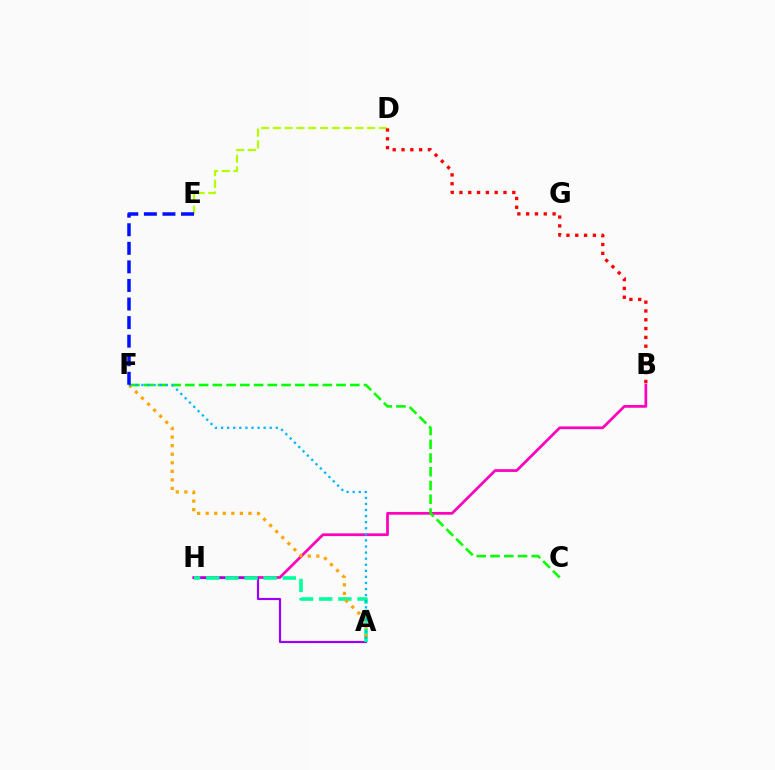{('B', 'H'): [{'color': '#ff00bd', 'line_style': 'solid', 'thickness': 1.97}], ('A', 'H'): [{'color': '#9b00ff', 'line_style': 'solid', 'thickness': 1.56}, {'color': '#00ff9d', 'line_style': 'dashed', 'thickness': 2.6}], ('C', 'F'): [{'color': '#08ff00', 'line_style': 'dashed', 'thickness': 1.87}], ('A', 'F'): [{'color': '#ffa500', 'line_style': 'dotted', 'thickness': 2.32}, {'color': '#00b5ff', 'line_style': 'dotted', 'thickness': 1.65}], ('D', 'E'): [{'color': '#b3ff00', 'line_style': 'dashed', 'thickness': 1.6}], ('B', 'D'): [{'color': '#ff0000', 'line_style': 'dotted', 'thickness': 2.39}], ('E', 'F'): [{'color': '#0010ff', 'line_style': 'dashed', 'thickness': 2.52}]}